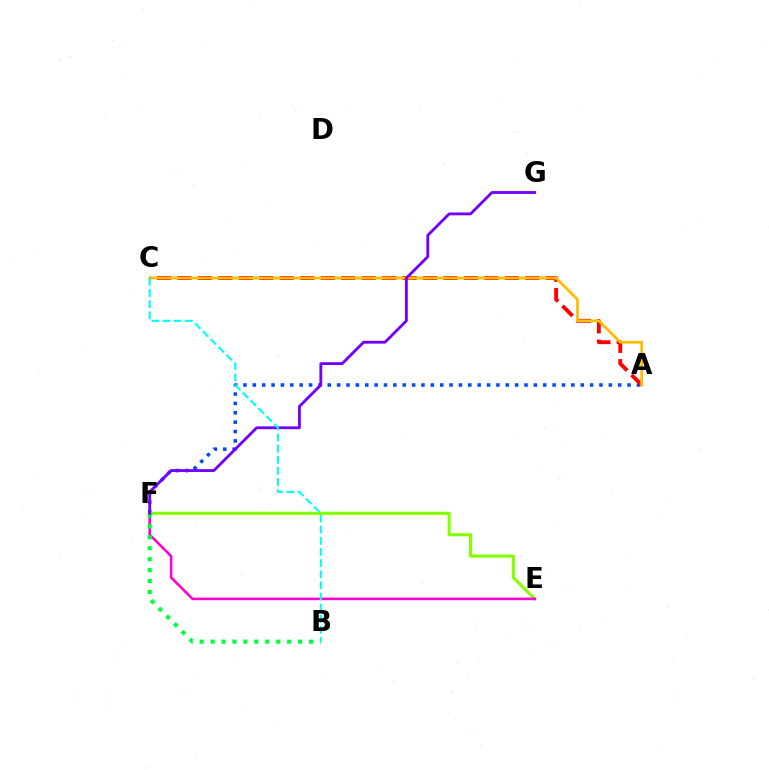{('A', 'F'): [{'color': '#004bff', 'line_style': 'dotted', 'thickness': 2.55}], ('E', 'F'): [{'color': '#84ff00', 'line_style': 'solid', 'thickness': 2.25}, {'color': '#ff00cf', 'line_style': 'solid', 'thickness': 1.86}], ('A', 'C'): [{'color': '#ff0000', 'line_style': 'dashed', 'thickness': 2.78}, {'color': '#ffbd00', 'line_style': 'solid', 'thickness': 1.99}], ('B', 'F'): [{'color': '#00ff39', 'line_style': 'dotted', 'thickness': 2.97}], ('F', 'G'): [{'color': '#7200ff', 'line_style': 'solid', 'thickness': 2.04}], ('B', 'C'): [{'color': '#00fff6', 'line_style': 'dashed', 'thickness': 1.51}]}